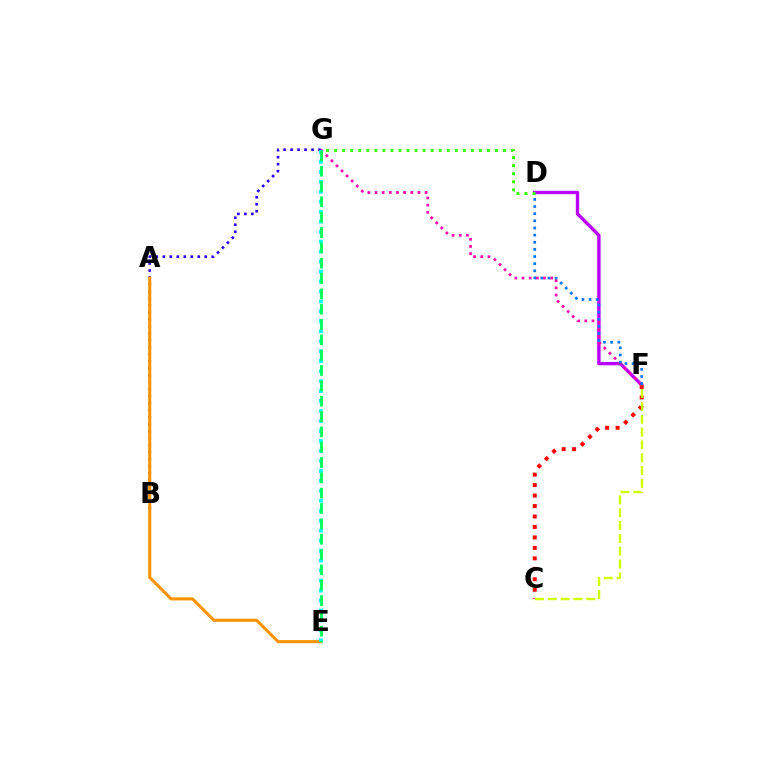{('B', 'G'): [{'color': '#2500ff', 'line_style': 'dotted', 'thickness': 1.9}], ('D', 'F'): [{'color': '#b900ff', 'line_style': 'solid', 'thickness': 2.43}, {'color': '#0074ff', 'line_style': 'dotted', 'thickness': 1.94}], ('A', 'E'): [{'color': '#ff9400', 'line_style': 'solid', 'thickness': 2.23}], ('F', 'G'): [{'color': '#ff00ac', 'line_style': 'dotted', 'thickness': 1.94}], ('C', 'F'): [{'color': '#ff0000', 'line_style': 'dotted', 'thickness': 2.84}, {'color': '#d1ff00', 'line_style': 'dashed', 'thickness': 1.74}], ('E', 'G'): [{'color': '#00fff6', 'line_style': 'dotted', 'thickness': 2.71}, {'color': '#00ff5c', 'line_style': 'dashed', 'thickness': 2.08}], ('D', 'G'): [{'color': '#3dff00', 'line_style': 'dotted', 'thickness': 2.19}]}